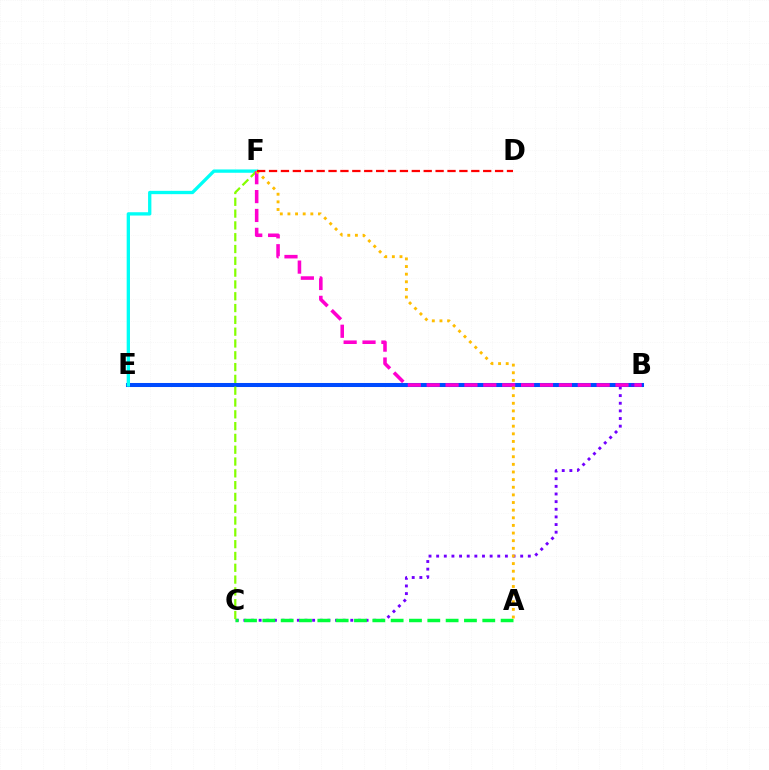{('B', 'E'): [{'color': '#004bff', 'line_style': 'solid', 'thickness': 2.91}], ('B', 'C'): [{'color': '#7200ff', 'line_style': 'dotted', 'thickness': 2.08}], ('A', 'C'): [{'color': '#00ff39', 'line_style': 'dashed', 'thickness': 2.49}], ('E', 'F'): [{'color': '#00fff6', 'line_style': 'solid', 'thickness': 2.39}], ('C', 'F'): [{'color': '#84ff00', 'line_style': 'dashed', 'thickness': 1.6}], ('B', 'F'): [{'color': '#ff00cf', 'line_style': 'dashed', 'thickness': 2.57}], ('A', 'F'): [{'color': '#ffbd00', 'line_style': 'dotted', 'thickness': 2.07}], ('D', 'F'): [{'color': '#ff0000', 'line_style': 'dashed', 'thickness': 1.62}]}